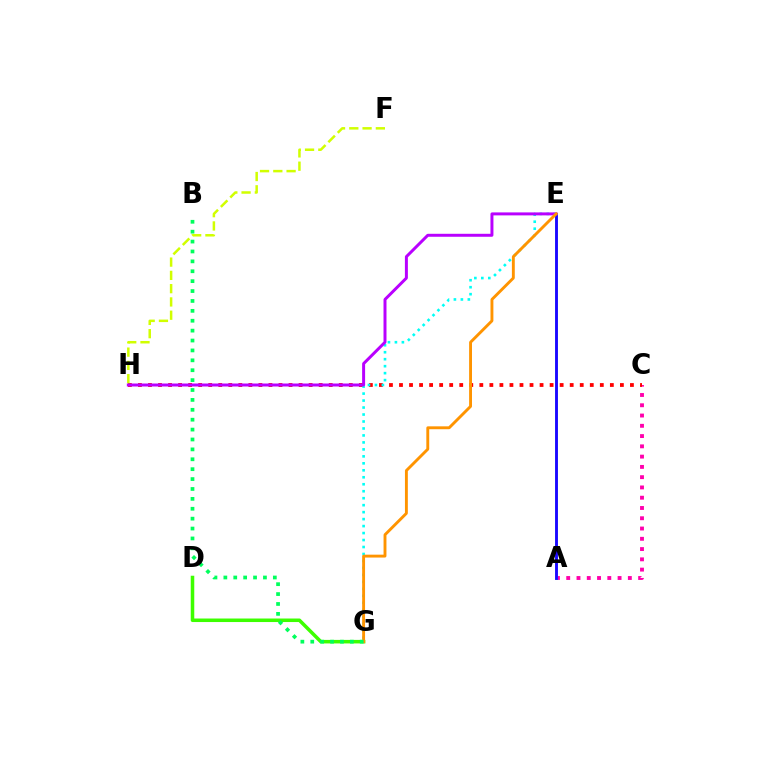{('A', 'C'): [{'color': '#ff00ac', 'line_style': 'dotted', 'thickness': 2.79}], ('C', 'H'): [{'color': '#ff0000', 'line_style': 'dotted', 'thickness': 2.73}], ('E', 'G'): [{'color': '#00fff6', 'line_style': 'dotted', 'thickness': 1.89}, {'color': '#ff9400', 'line_style': 'solid', 'thickness': 2.08}], ('F', 'H'): [{'color': '#d1ff00', 'line_style': 'dashed', 'thickness': 1.8}], ('D', 'G'): [{'color': '#3dff00', 'line_style': 'solid', 'thickness': 2.54}], ('A', 'E'): [{'color': '#0074ff', 'line_style': 'solid', 'thickness': 2.1}, {'color': '#2500ff', 'line_style': 'solid', 'thickness': 1.83}], ('E', 'H'): [{'color': '#b900ff', 'line_style': 'solid', 'thickness': 2.14}], ('B', 'G'): [{'color': '#00ff5c', 'line_style': 'dotted', 'thickness': 2.69}]}